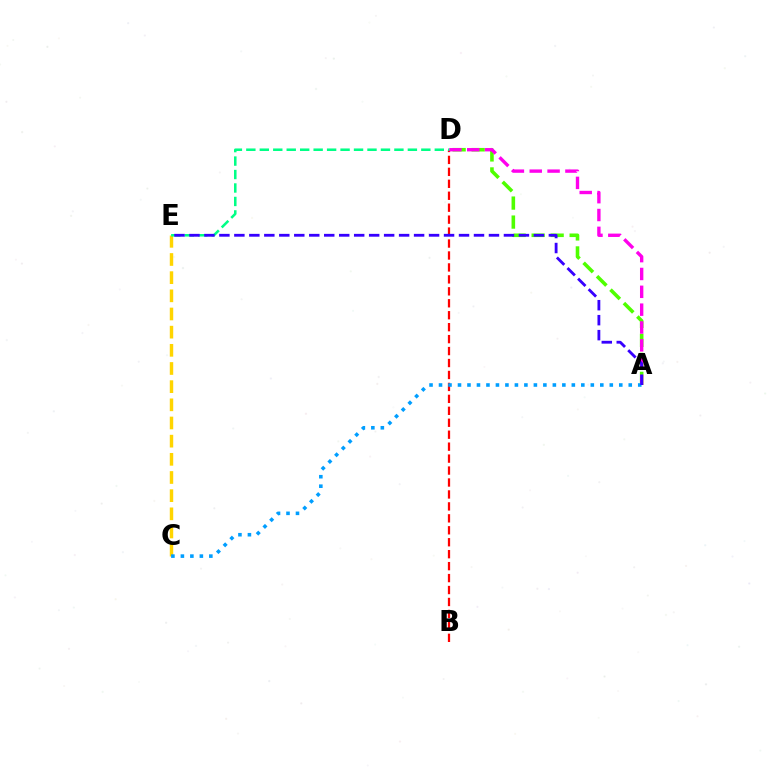{('A', 'D'): [{'color': '#4fff00', 'line_style': 'dashed', 'thickness': 2.58}, {'color': '#ff00ed', 'line_style': 'dashed', 'thickness': 2.42}], ('C', 'E'): [{'color': '#ffd500', 'line_style': 'dashed', 'thickness': 2.47}], ('B', 'D'): [{'color': '#ff0000', 'line_style': 'dashed', 'thickness': 1.62}], ('D', 'E'): [{'color': '#00ff86', 'line_style': 'dashed', 'thickness': 1.83}], ('A', 'C'): [{'color': '#009eff', 'line_style': 'dotted', 'thickness': 2.58}], ('A', 'E'): [{'color': '#3700ff', 'line_style': 'dashed', 'thickness': 2.03}]}